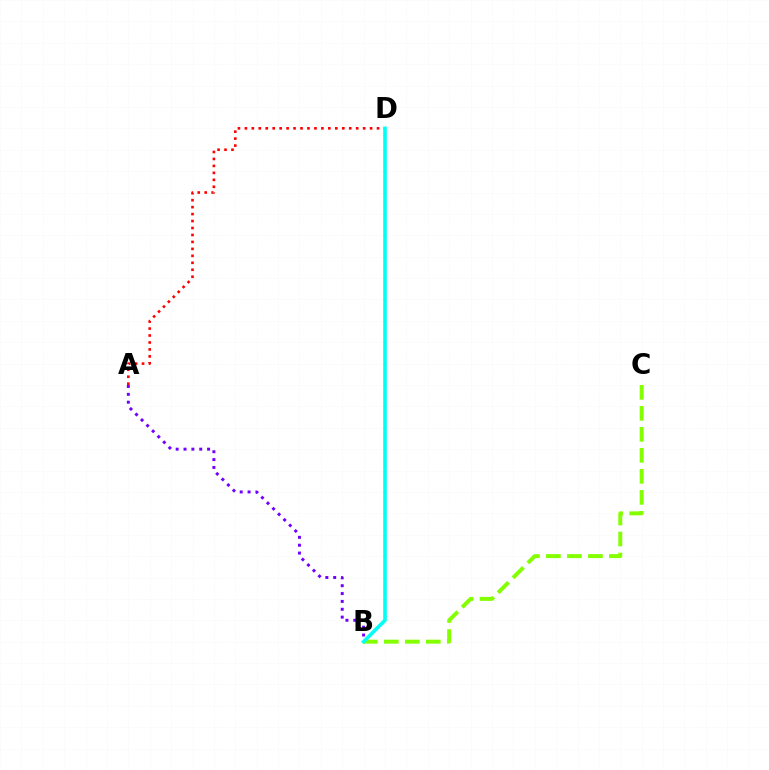{('A', 'B'): [{'color': '#7200ff', 'line_style': 'dotted', 'thickness': 2.14}], ('A', 'D'): [{'color': '#ff0000', 'line_style': 'dotted', 'thickness': 1.89}], ('B', 'C'): [{'color': '#84ff00', 'line_style': 'dashed', 'thickness': 2.85}], ('B', 'D'): [{'color': '#00fff6', 'line_style': 'solid', 'thickness': 2.59}]}